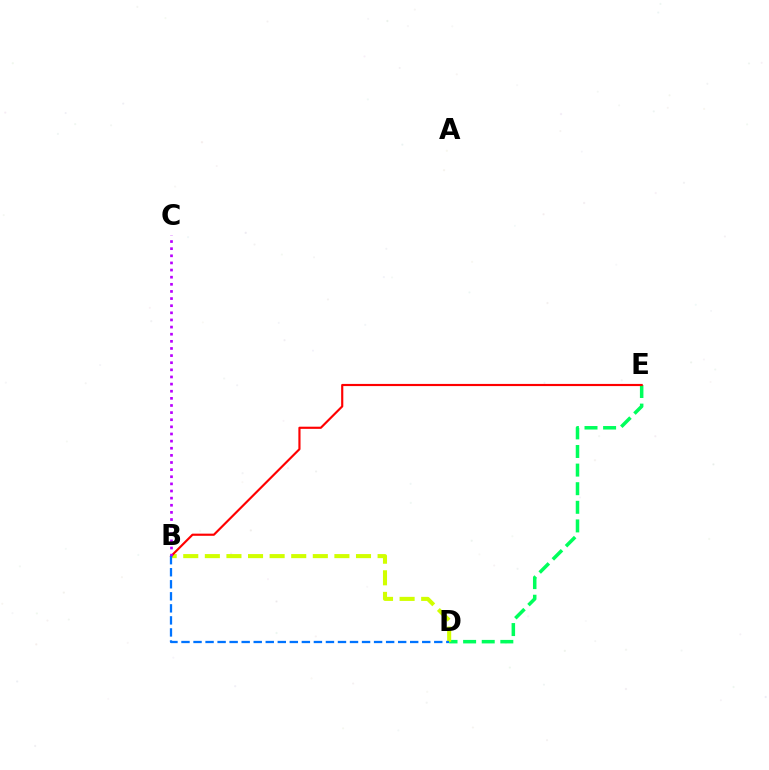{('D', 'E'): [{'color': '#00ff5c', 'line_style': 'dashed', 'thickness': 2.53}], ('B', 'D'): [{'color': '#d1ff00', 'line_style': 'dashed', 'thickness': 2.93}, {'color': '#0074ff', 'line_style': 'dashed', 'thickness': 1.64}], ('B', 'E'): [{'color': '#ff0000', 'line_style': 'solid', 'thickness': 1.55}], ('B', 'C'): [{'color': '#b900ff', 'line_style': 'dotted', 'thickness': 1.94}]}